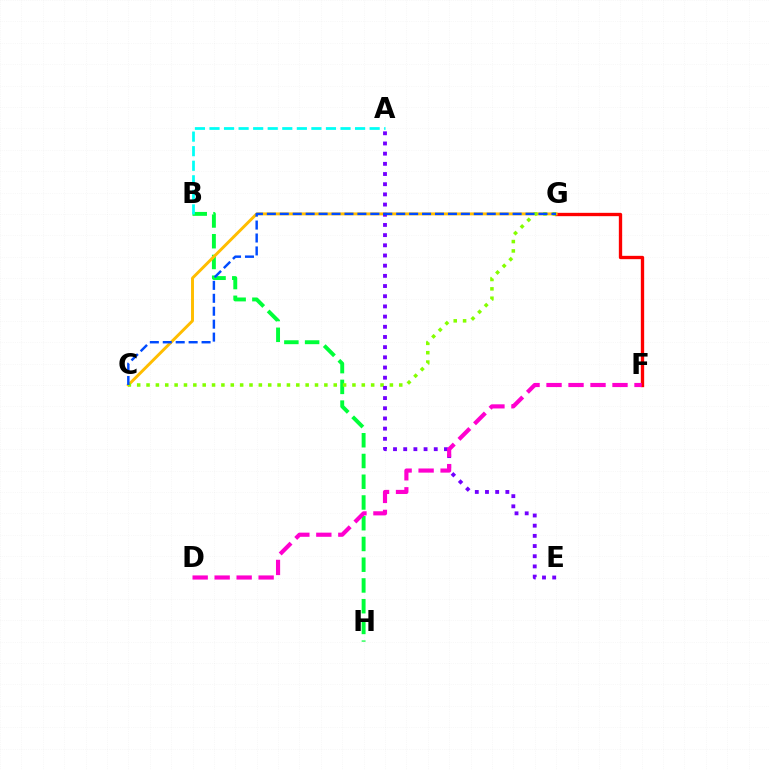{('F', 'G'): [{'color': '#ff0000', 'line_style': 'solid', 'thickness': 2.39}], ('B', 'H'): [{'color': '#00ff39', 'line_style': 'dashed', 'thickness': 2.82}], ('C', 'G'): [{'color': '#ffbd00', 'line_style': 'solid', 'thickness': 2.12}, {'color': '#84ff00', 'line_style': 'dotted', 'thickness': 2.54}, {'color': '#004bff', 'line_style': 'dashed', 'thickness': 1.76}], ('A', 'B'): [{'color': '#00fff6', 'line_style': 'dashed', 'thickness': 1.98}], ('A', 'E'): [{'color': '#7200ff', 'line_style': 'dotted', 'thickness': 2.77}], ('D', 'F'): [{'color': '#ff00cf', 'line_style': 'dashed', 'thickness': 2.99}]}